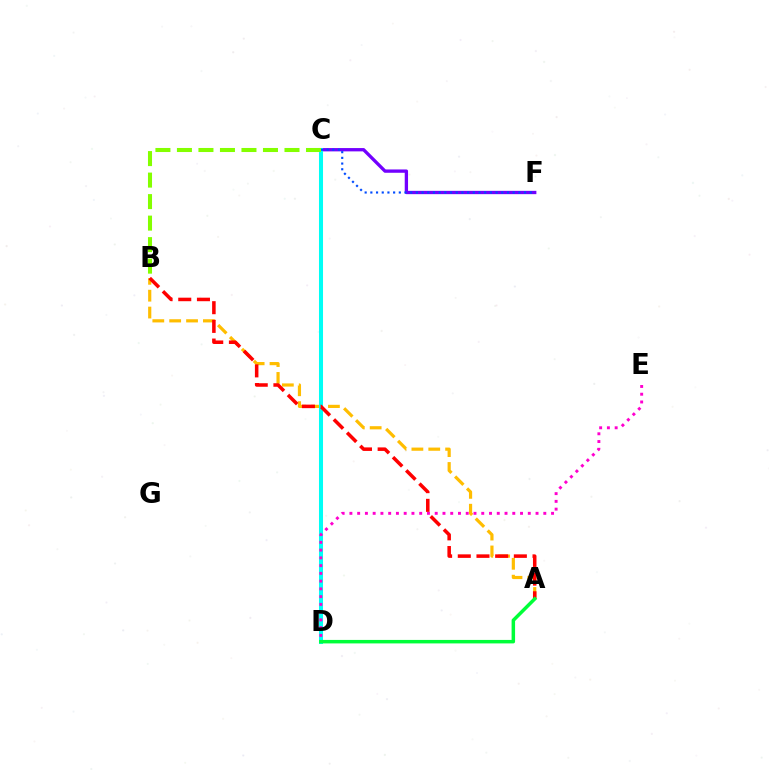{('A', 'B'): [{'color': '#ffbd00', 'line_style': 'dashed', 'thickness': 2.29}, {'color': '#ff0000', 'line_style': 'dashed', 'thickness': 2.54}], ('C', 'F'): [{'color': '#7200ff', 'line_style': 'solid', 'thickness': 2.39}, {'color': '#004bff', 'line_style': 'dotted', 'thickness': 1.55}], ('C', 'D'): [{'color': '#00fff6', 'line_style': 'solid', 'thickness': 2.9}], ('D', 'E'): [{'color': '#ff00cf', 'line_style': 'dotted', 'thickness': 2.11}], ('A', 'D'): [{'color': '#00ff39', 'line_style': 'solid', 'thickness': 2.51}], ('B', 'C'): [{'color': '#84ff00', 'line_style': 'dashed', 'thickness': 2.92}]}